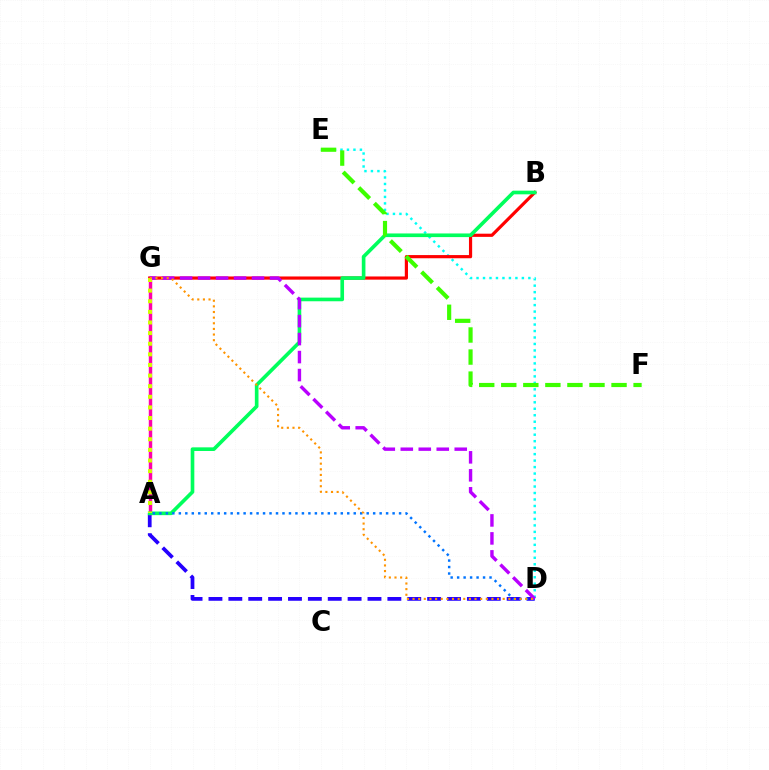{('A', 'D'): [{'color': '#2500ff', 'line_style': 'dashed', 'thickness': 2.7}, {'color': '#0074ff', 'line_style': 'dotted', 'thickness': 1.76}], ('D', 'E'): [{'color': '#00fff6', 'line_style': 'dotted', 'thickness': 1.76}], ('A', 'G'): [{'color': '#ff00ac', 'line_style': 'solid', 'thickness': 2.48}, {'color': '#d1ff00', 'line_style': 'dotted', 'thickness': 2.88}], ('B', 'G'): [{'color': '#ff0000', 'line_style': 'solid', 'thickness': 2.29}], ('A', 'B'): [{'color': '#00ff5c', 'line_style': 'solid', 'thickness': 2.63}], ('E', 'F'): [{'color': '#3dff00', 'line_style': 'dashed', 'thickness': 3.0}], ('D', 'G'): [{'color': '#b900ff', 'line_style': 'dashed', 'thickness': 2.44}, {'color': '#ff9400', 'line_style': 'dotted', 'thickness': 1.53}]}